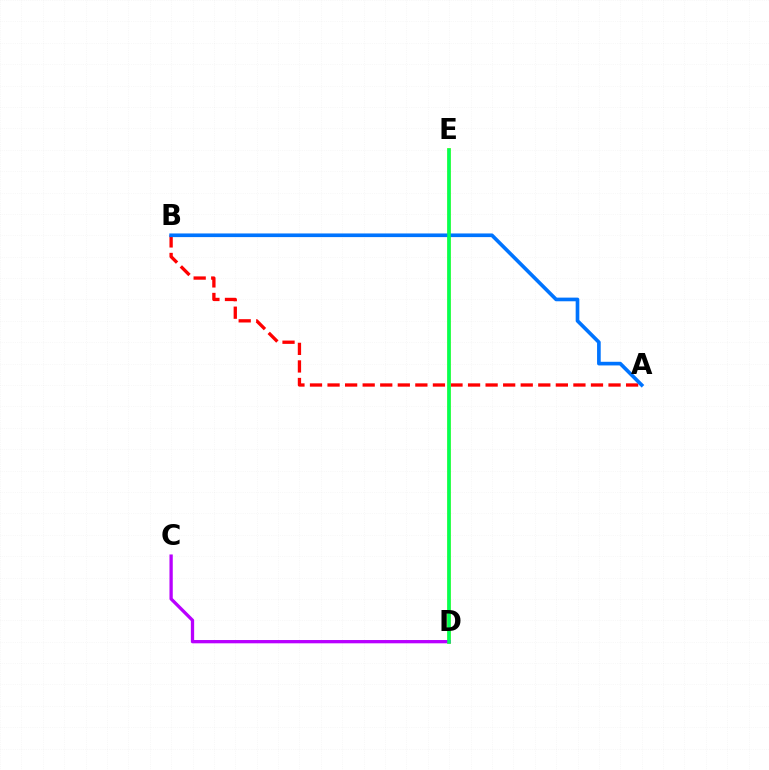{('A', 'B'): [{'color': '#ff0000', 'line_style': 'dashed', 'thickness': 2.39}, {'color': '#0074ff', 'line_style': 'solid', 'thickness': 2.63}], ('D', 'E'): [{'color': '#d1ff00', 'line_style': 'solid', 'thickness': 2.7}, {'color': '#00ff5c', 'line_style': 'solid', 'thickness': 2.54}], ('C', 'D'): [{'color': '#b900ff', 'line_style': 'solid', 'thickness': 2.37}]}